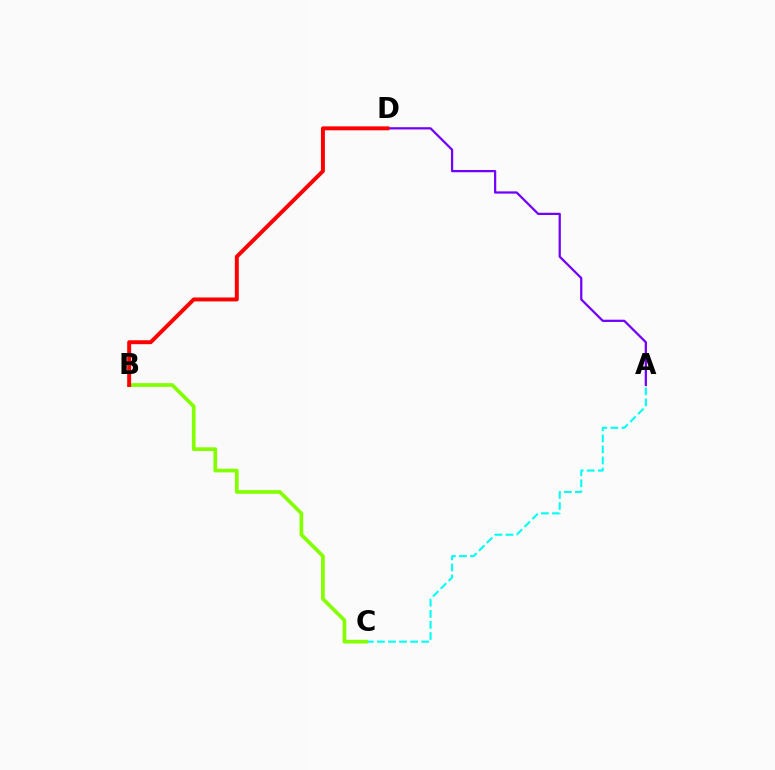{('A', 'C'): [{'color': '#00fff6', 'line_style': 'dashed', 'thickness': 1.5}], ('B', 'C'): [{'color': '#84ff00', 'line_style': 'solid', 'thickness': 2.67}], ('A', 'D'): [{'color': '#7200ff', 'line_style': 'solid', 'thickness': 1.62}], ('B', 'D'): [{'color': '#ff0000', 'line_style': 'solid', 'thickness': 2.83}]}